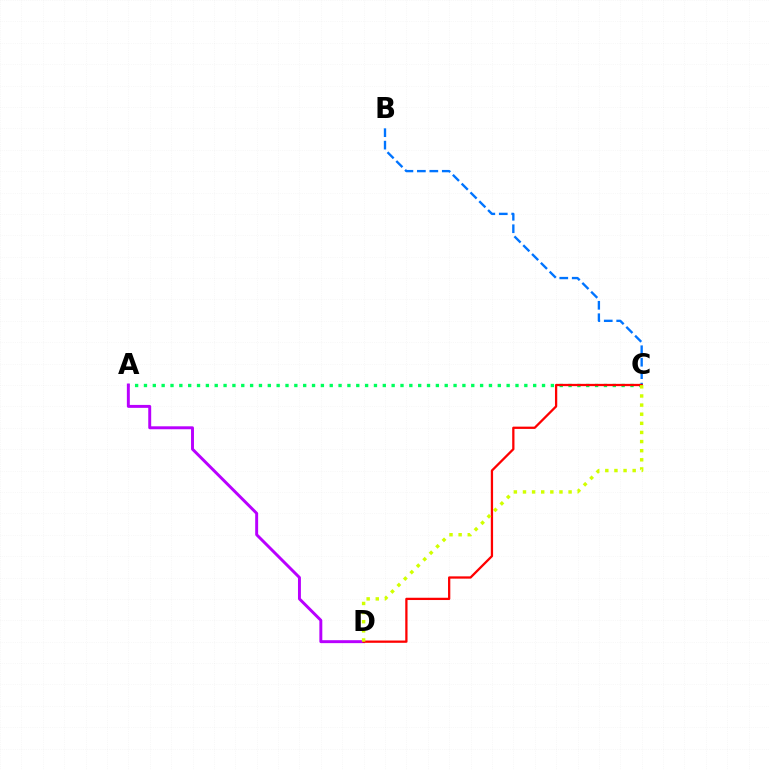{('A', 'C'): [{'color': '#00ff5c', 'line_style': 'dotted', 'thickness': 2.4}], ('B', 'C'): [{'color': '#0074ff', 'line_style': 'dashed', 'thickness': 1.69}], ('A', 'D'): [{'color': '#b900ff', 'line_style': 'solid', 'thickness': 2.12}], ('C', 'D'): [{'color': '#ff0000', 'line_style': 'solid', 'thickness': 1.64}, {'color': '#d1ff00', 'line_style': 'dotted', 'thickness': 2.48}]}